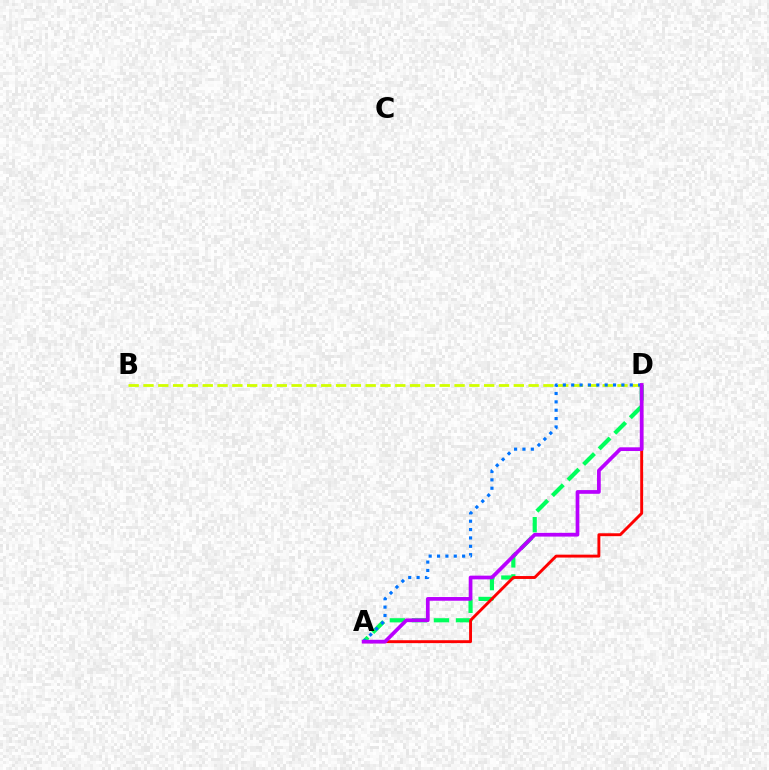{('B', 'D'): [{'color': '#d1ff00', 'line_style': 'dashed', 'thickness': 2.01}], ('A', 'D'): [{'color': '#00ff5c', 'line_style': 'dashed', 'thickness': 2.99}, {'color': '#ff0000', 'line_style': 'solid', 'thickness': 2.09}, {'color': '#0074ff', 'line_style': 'dotted', 'thickness': 2.27}, {'color': '#b900ff', 'line_style': 'solid', 'thickness': 2.67}]}